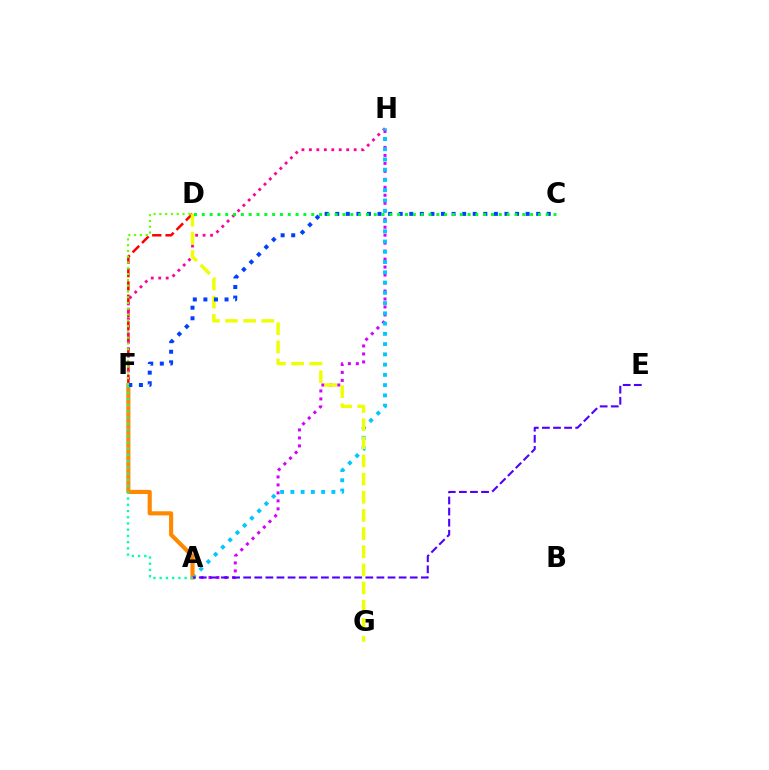{('D', 'F'): [{'color': '#ff0000', 'line_style': 'dashed', 'thickness': 1.81}, {'color': '#66ff00', 'line_style': 'dotted', 'thickness': 1.57}], ('F', 'H'): [{'color': '#ff00a0', 'line_style': 'dotted', 'thickness': 2.03}], ('A', 'H'): [{'color': '#d600ff', 'line_style': 'dotted', 'thickness': 2.17}, {'color': '#00c7ff', 'line_style': 'dotted', 'thickness': 2.79}], ('D', 'G'): [{'color': '#eeff00', 'line_style': 'dashed', 'thickness': 2.47}], ('A', 'F'): [{'color': '#ff8800', 'line_style': 'solid', 'thickness': 2.96}, {'color': '#00ffaf', 'line_style': 'dotted', 'thickness': 1.69}], ('A', 'E'): [{'color': '#4f00ff', 'line_style': 'dashed', 'thickness': 1.51}], ('C', 'F'): [{'color': '#003fff', 'line_style': 'dotted', 'thickness': 2.87}], ('C', 'D'): [{'color': '#00ff27', 'line_style': 'dotted', 'thickness': 2.12}]}